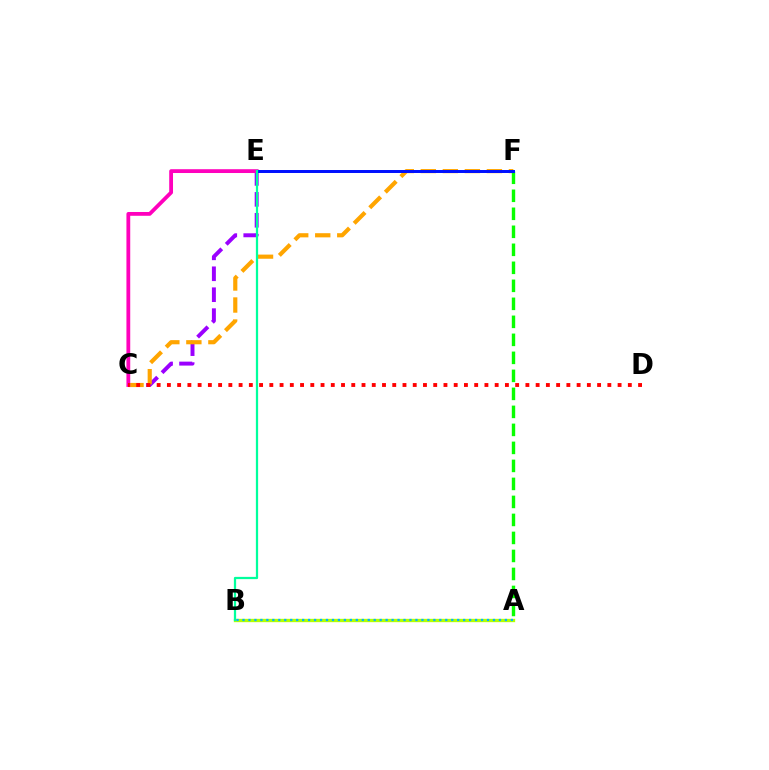{('C', 'E'): [{'color': '#9b00ff', 'line_style': 'dashed', 'thickness': 2.84}, {'color': '#ff00bd', 'line_style': 'solid', 'thickness': 2.73}], ('A', 'B'): [{'color': '#b3ff00', 'line_style': 'solid', 'thickness': 2.4}, {'color': '#00b5ff', 'line_style': 'dotted', 'thickness': 1.62}], ('C', 'F'): [{'color': '#ffa500', 'line_style': 'dashed', 'thickness': 2.99}], ('C', 'D'): [{'color': '#ff0000', 'line_style': 'dotted', 'thickness': 2.78}], ('A', 'F'): [{'color': '#08ff00', 'line_style': 'dashed', 'thickness': 2.45}], ('E', 'F'): [{'color': '#0010ff', 'line_style': 'solid', 'thickness': 2.14}], ('B', 'E'): [{'color': '#00ff9d', 'line_style': 'solid', 'thickness': 1.62}]}